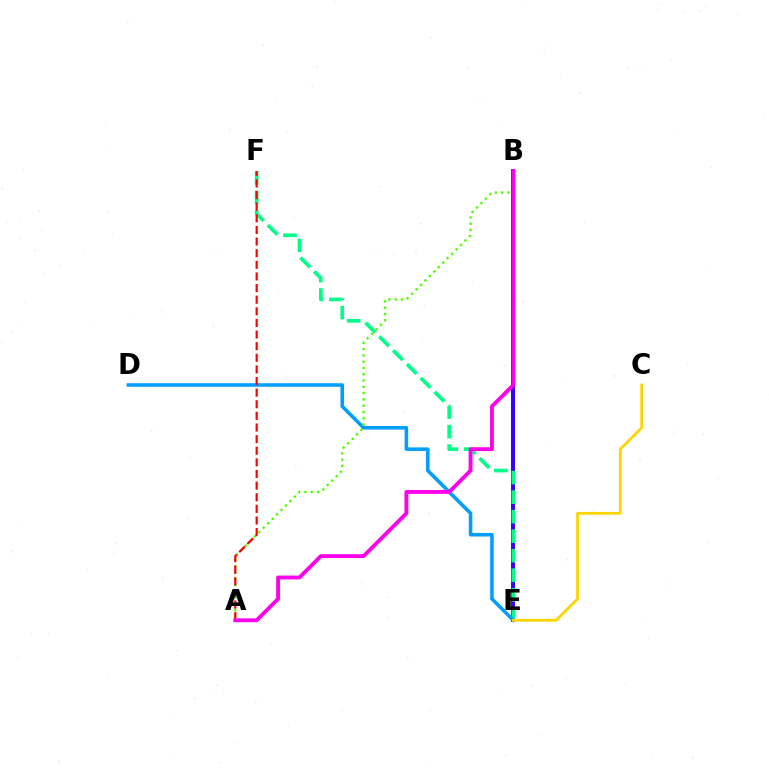{('B', 'E'): [{'color': '#3700ff', 'line_style': 'solid', 'thickness': 2.87}], ('E', 'F'): [{'color': '#00ff86', 'line_style': 'dashed', 'thickness': 2.65}], ('D', 'E'): [{'color': '#009eff', 'line_style': 'solid', 'thickness': 2.56}], ('A', 'B'): [{'color': '#4fff00', 'line_style': 'dotted', 'thickness': 1.71}, {'color': '#ff00ed', 'line_style': 'solid', 'thickness': 2.76}], ('A', 'F'): [{'color': '#ff0000', 'line_style': 'dashed', 'thickness': 1.58}], ('C', 'E'): [{'color': '#ffd500', 'line_style': 'solid', 'thickness': 2.02}]}